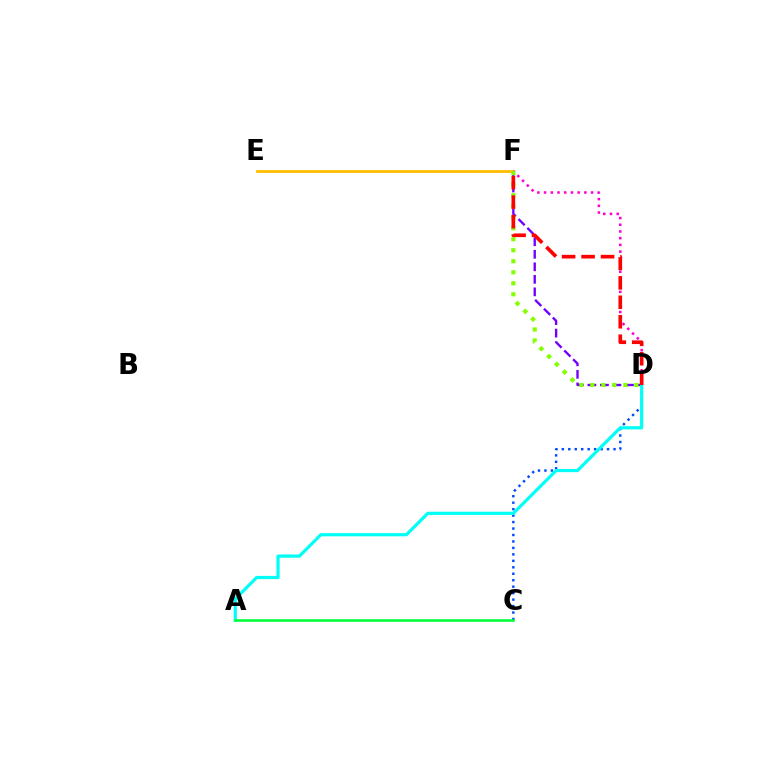{('E', 'F'): [{'color': '#ffbd00', 'line_style': 'solid', 'thickness': 2.01}], ('D', 'F'): [{'color': '#ff00cf', 'line_style': 'dotted', 'thickness': 1.82}, {'color': '#7200ff', 'line_style': 'dashed', 'thickness': 1.7}, {'color': '#84ff00', 'line_style': 'dotted', 'thickness': 2.99}, {'color': '#ff0000', 'line_style': 'dashed', 'thickness': 2.64}], ('C', 'D'): [{'color': '#004bff', 'line_style': 'dotted', 'thickness': 1.76}], ('A', 'D'): [{'color': '#00fff6', 'line_style': 'solid', 'thickness': 2.31}], ('A', 'C'): [{'color': '#00ff39', 'line_style': 'solid', 'thickness': 1.87}]}